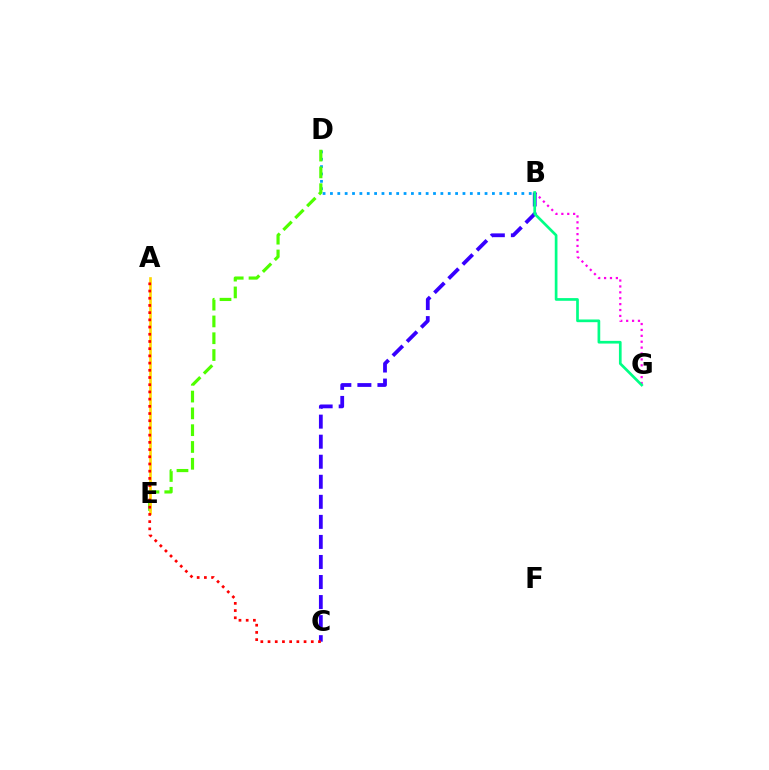{('B', 'G'): [{'color': '#ff00ed', 'line_style': 'dotted', 'thickness': 1.6}, {'color': '#00ff86', 'line_style': 'solid', 'thickness': 1.94}], ('B', 'C'): [{'color': '#3700ff', 'line_style': 'dashed', 'thickness': 2.72}], ('B', 'D'): [{'color': '#009eff', 'line_style': 'dotted', 'thickness': 2.0}], ('D', 'E'): [{'color': '#4fff00', 'line_style': 'dashed', 'thickness': 2.28}], ('A', 'E'): [{'color': '#ffd500', 'line_style': 'solid', 'thickness': 1.91}], ('A', 'C'): [{'color': '#ff0000', 'line_style': 'dotted', 'thickness': 1.96}]}